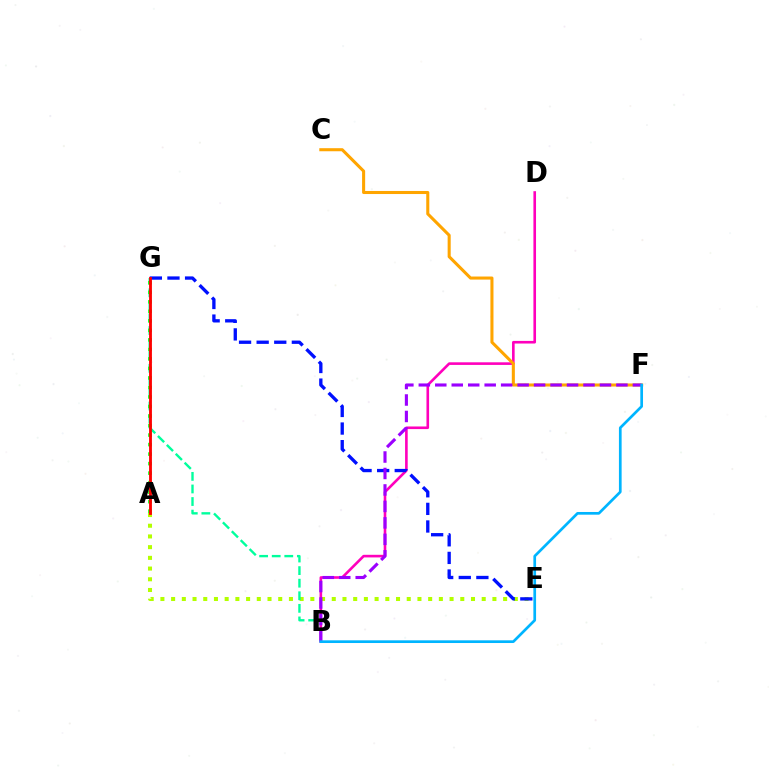{('A', 'E'): [{'color': '#b3ff00', 'line_style': 'dotted', 'thickness': 2.91}], ('B', 'G'): [{'color': '#00ff9d', 'line_style': 'dashed', 'thickness': 1.71}], ('B', 'D'): [{'color': '#ff00bd', 'line_style': 'solid', 'thickness': 1.89}], ('E', 'G'): [{'color': '#0010ff', 'line_style': 'dashed', 'thickness': 2.39}], ('C', 'F'): [{'color': '#ffa500', 'line_style': 'solid', 'thickness': 2.21}], ('B', 'F'): [{'color': '#9b00ff', 'line_style': 'dashed', 'thickness': 2.24}, {'color': '#00b5ff', 'line_style': 'solid', 'thickness': 1.94}], ('A', 'G'): [{'color': '#08ff00', 'line_style': 'dotted', 'thickness': 2.59}, {'color': '#ff0000', 'line_style': 'solid', 'thickness': 2.04}]}